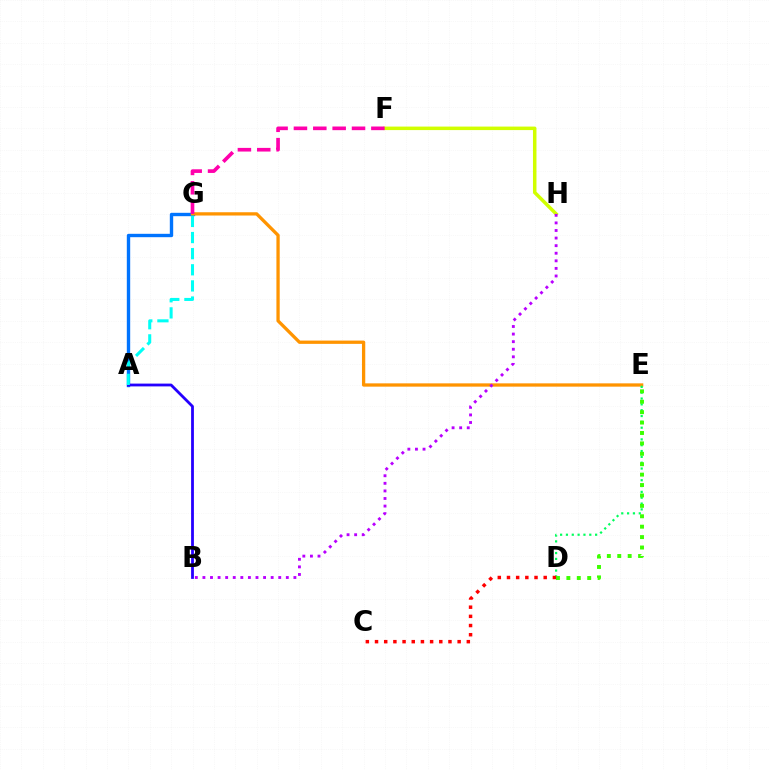{('F', 'H'): [{'color': '#d1ff00', 'line_style': 'solid', 'thickness': 2.52}], ('A', 'G'): [{'color': '#0074ff', 'line_style': 'solid', 'thickness': 2.43}, {'color': '#00fff6', 'line_style': 'dashed', 'thickness': 2.19}], ('E', 'G'): [{'color': '#ff9400', 'line_style': 'solid', 'thickness': 2.37}], ('F', 'G'): [{'color': '#ff00ac', 'line_style': 'dashed', 'thickness': 2.63}], ('D', 'E'): [{'color': '#00ff5c', 'line_style': 'dotted', 'thickness': 1.59}, {'color': '#3dff00', 'line_style': 'dotted', 'thickness': 2.83}], ('A', 'B'): [{'color': '#2500ff', 'line_style': 'solid', 'thickness': 2.02}], ('B', 'H'): [{'color': '#b900ff', 'line_style': 'dotted', 'thickness': 2.06}], ('C', 'D'): [{'color': '#ff0000', 'line_style': 'dotted', 'thickness': 2.49}]}